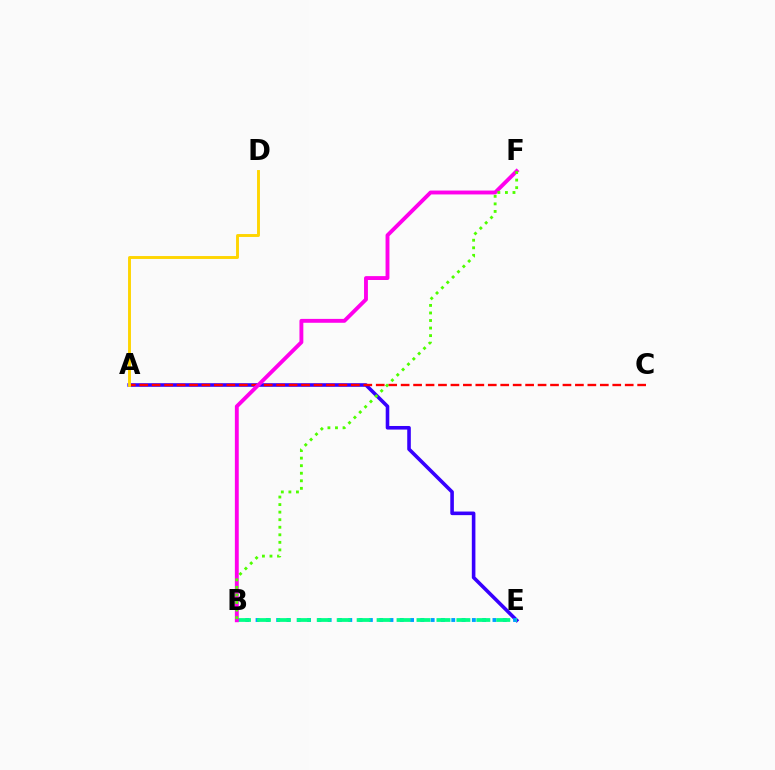{('A', 'E'): [{'color': '#3700ff', 'line_style': 'solid', 'thickness': 2.58}], ('A', 'C'): [{'color': '#ff0000', 'line_style': 'dashed', 'thickness': 1.69}], ('B', 'E'): [{'color': '#009eff', 'line_style': 'dotted', 'thickness': 2.8}, {'color': '#00ff86', 'line_style': 'dashed', 'thickness': 2.71}], ('A', 'D'): [{'color': '#ffd500', 'line_style': 'solid', 'thickness': 2.09}], ('B', 'F'): [{'color': '#ff00ed', 'line_style': 'solid', 'thickness': 2.79}, {'color': '#4fff00', 'line_style': 'dotted', 'thickness': 2.05}]}